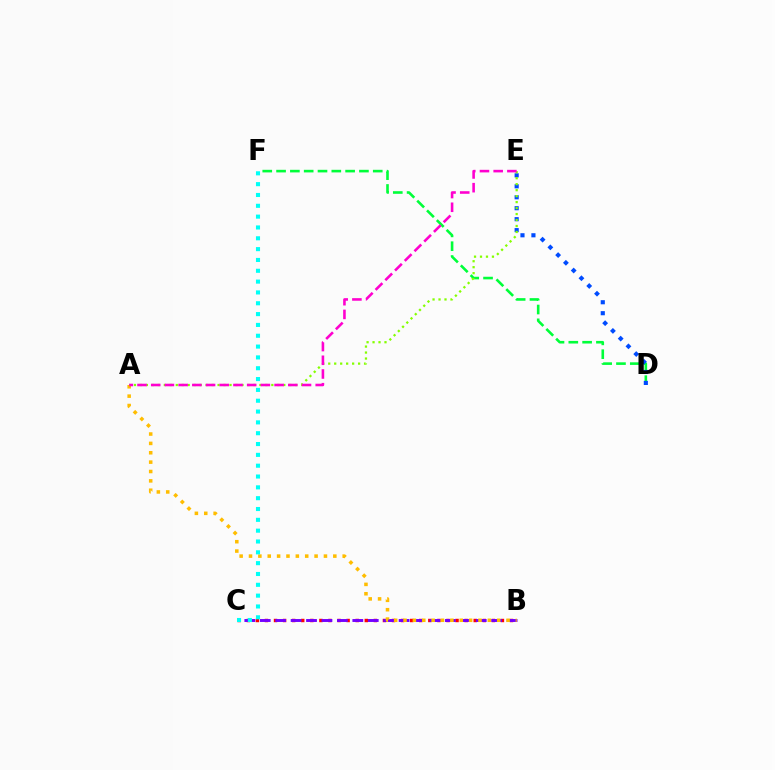{('D', 'F'): [{'color': '#00ff39', 'line_style': 'dashed', 'thickness': 1.88}], ('D', 'E'): [{'color': '#004bff', 'line_style': 'dotted', 'thickness': 2.98}], ('B', 'C'): [{'color': '#ff0000', 'line_style': 'dotted', 'thickness': 2.47}, {'color': '#7200ff', 'line_style': 'dashed', 'thickness': 2.1}], ('A', 'B'): [{'color': '#ffbd00', 'line_style': 'dotted', 'thickness': 2.55}], ('A', 'E'): [{'color': '#84ff00', 'line_style': 'dotted', 'thickness': 1.62}, {'color': '#ff00cf', 'line_style': 'dashed', 'thickness': 1.86}], ('C', 'F'): [{'color': '#00fff6', 'line_style': 'dotted', 'thickness': 2.94}]}